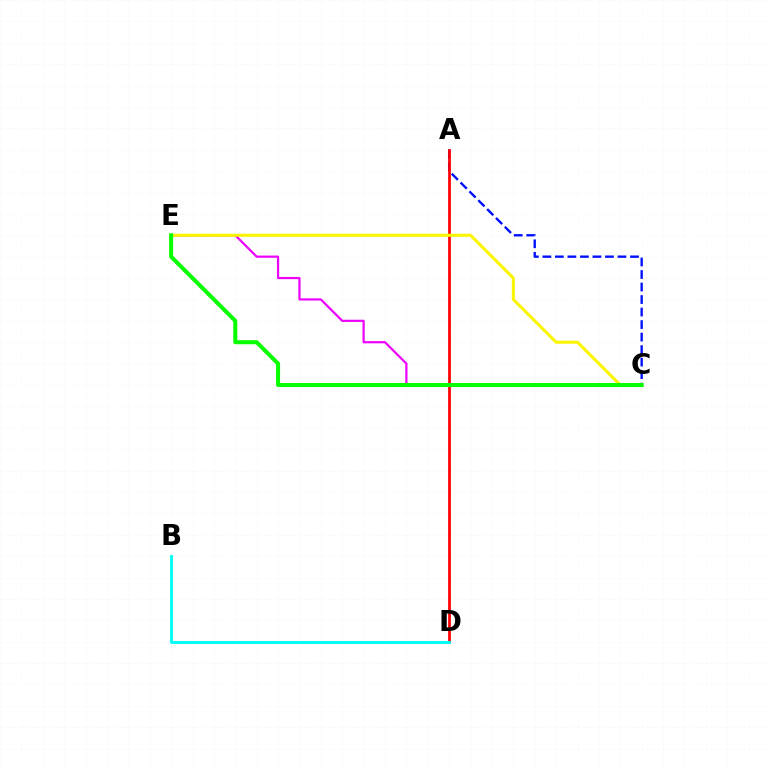{('A', 'C'): [{'color': '#0010ff', 'line_style': 'dashed', 'thickness': 1.7}], ('C', 'E'): [{'color': '#ee00ff', 'line_style': 'solid', 'thickness': 1.58}, {'color': '#fcf500', 'line_style': 'solid', 'thickness': 2.18}, {'color': '#08ff00', 'line_style': 'solid', 'thickness': 2.91}], ('A', 'D'): [{'color': '#ff0000', 'line_style': 'solid', 'thickness': 1.97}], ('B', 'D'): [{'color': '#00fff6', 'line_style': 'solid', 'thickness': 2.07}]}